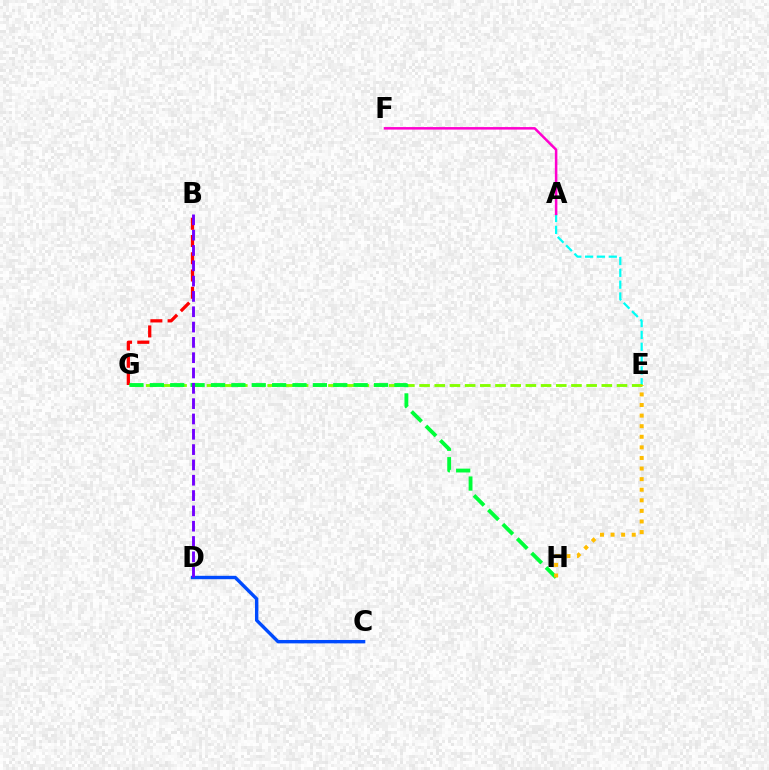{('A', 'E'): [{'color': '#00fff6', 'line_style': 'dashed', 'thickness': 1.61}], ('E', 'G'): [{'color': '#84ff00', 'line_style': 'dashed', 'thickness': 2.06}], ('B', 'G'): [{'color': '#ff0000', 'line_style': 'dashed', 'thickness': 2.34}], ('G', 'H'): [{'color': '#00ff39', 'line_style': 'dashed', 'thickness': 2.77}], ('C', 'D'): [{'color': '#004bff', 'line_style': 'solid', 'thickness': 2.44}], ('B', 'D'): [{'color': '#7200ff', 'line_style': 'dashed', 'thickness': 2.08}], ('E', 'H'): [{'color': '#ffbd00', 'line_style': 'dotted', 'thickness': 2.88}], ('A', 'F'): [{'color': '#ff00cf', 'line_style': 'solid', 'thickness': 1.81}]}